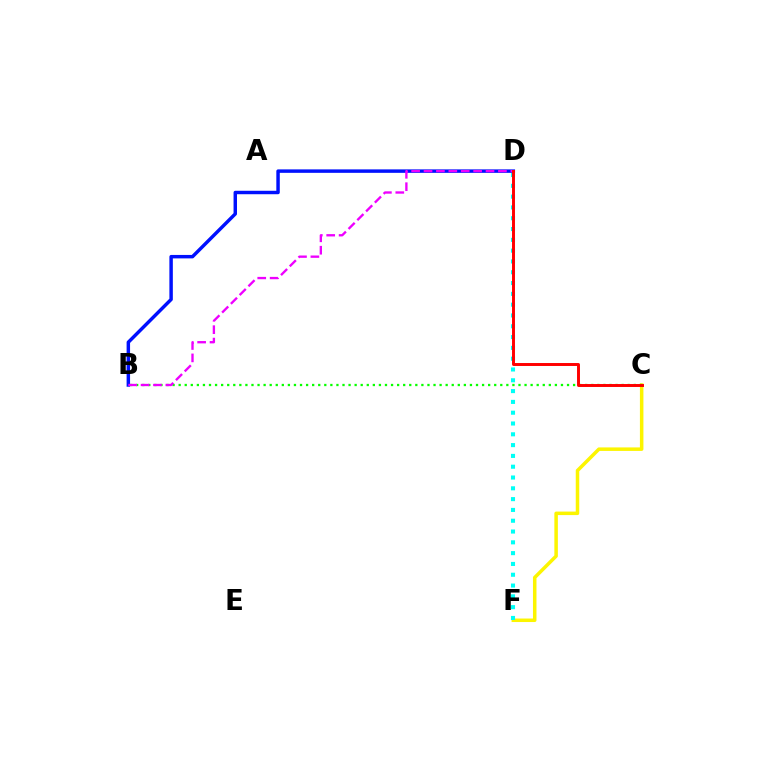{('C', 'F'): [{'color': '#fcf500', 'line_style': 'solid', 'thickness': 2.52}], ('D', 'F'): [{'color': '#00fff6', 'line_style': 'dotted', 'thickness': 2.94}], ('B', 'C'): [{'color': '#08ff00', 'line_style': 'dotted', 'thickness': 1.65}], ('B', 'D'): [{'color': '#0010ff', 'line_style': 'solid', 'thickness': 2.49}, {'color': '#ee00ff', 'line_style': 'dashed', 'thickness': 1.68}], ('C', 'D'): [{'color': '#ff0000', 'line_style': 'solid', 'thickness': 2.12}]}